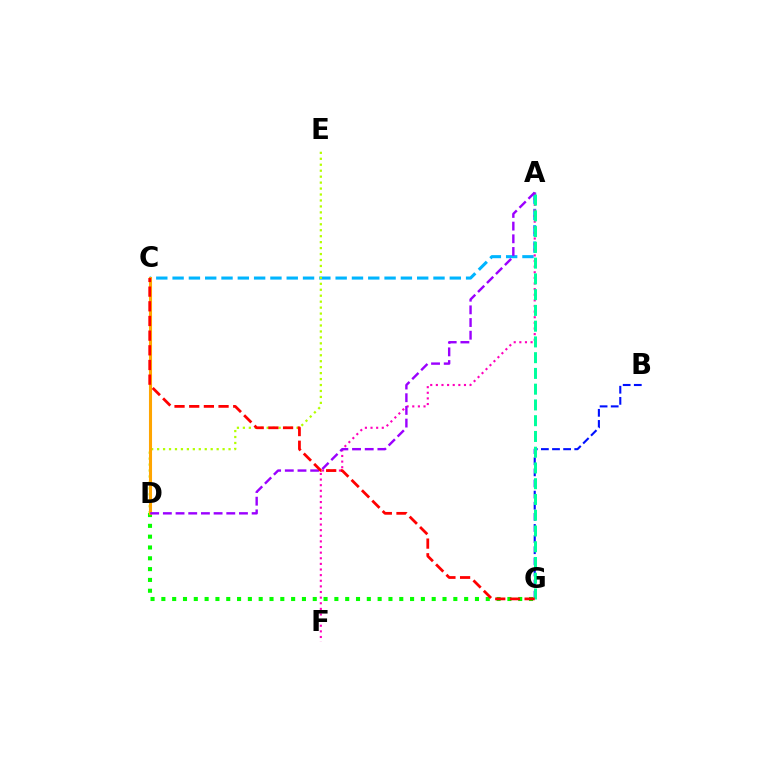{('B', 'G'): [{'color': '#0010ff', 'line_style': 'dashed', 'thickness': 1.51}], ('D', 'G'): [{'color': '#08ff00', 'line_style': 'dotted', 'thickness': 2.94}], ('A', 'C'): [{'color': '#00b5ff', 'line_style': 'dashed', 'thickness': 2.22}], ('D', 'E'): [{'color': '#b3ff00', 'line_style': 'dotted', 'thickness': 1.62}], ('C', 'D'): [{'color': '#ffa500', 'line_style': 'solid', 'thickness': 2.22}], ('A', 'F'): [{'color': '#ff00bd', 'line_style': 'dotted', 'thickness': 1.53}], ('A', 'G'): [{'color': '#00ff9d', 'line_style': 'dashed', 'thickness': 2.14}], ('A', 'D'): [{'color': '#9b00ff', 'line_style': 'dashed', 'thickness': 1.72}], ('C', 'G'): [{'color': '#ff0000', 'line_style': 'dashed', 'thickness': 1.99}]}